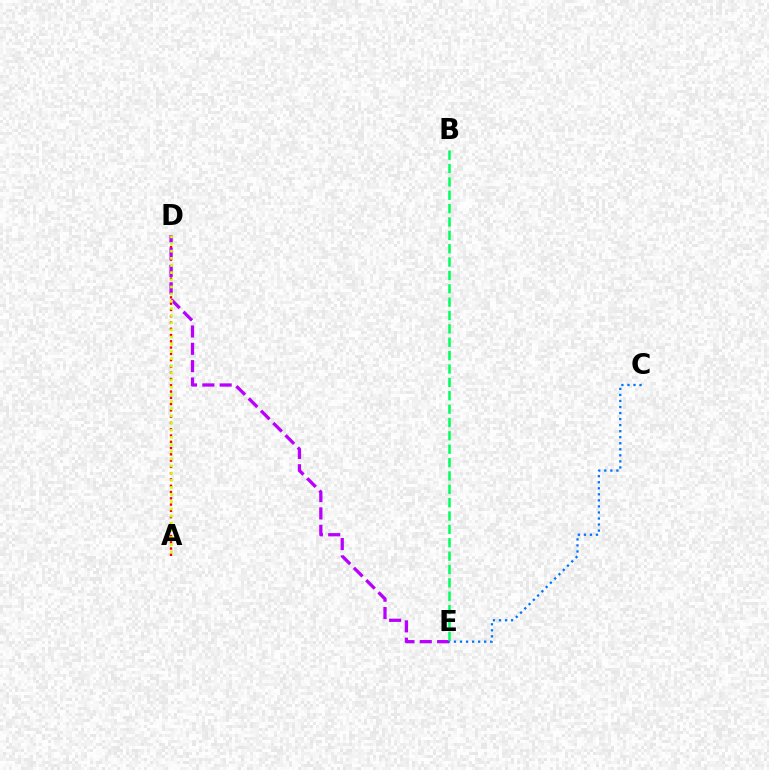{('A', 'D'): [{'color': '#ff0000', 'line_style': 'dotted', 'thickness': 1.71}, {'color': '#d1ff00', 'line_style': 'dotted', 'thickness': 1.95}], ('D', 'E'): [{'color': '#b900ff', 'line_style': 'dashed', 'thickness': 2.36}], ('B', 'E'): [{'color': '#00ff5c', 'line_style': 'dashed', 'thickness': 1.82}], ('C', 'E'): [{'color': '#0074ff', 'line_style': 'dotted', 'thickness': 1.64}]}